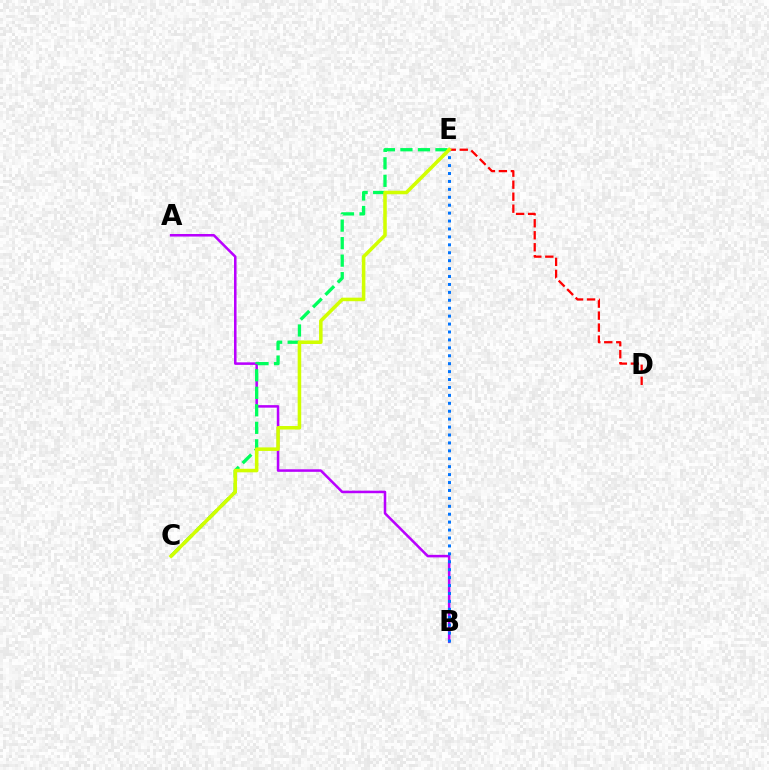{('D', 'E'): [{'color': '#ff0000', 'line_style': 'dashed', 'thickness': 1.63}], ('A', 'B'): [{'color': '#b900ff', 'line_style': 'solid', 'thickness': 1.83}], ('C', 'E'): [{'color': '#00ff5c', 'line_style': 'dashed', 'thickness': 2.38}, {'color': '#d1ff00', 'line_style': 'solid', 'thickness': 2.55}], ('B', 'E'): [{'color': '#0074ff', 'line_style': 'dotted', 'thickness': 2.15}]}